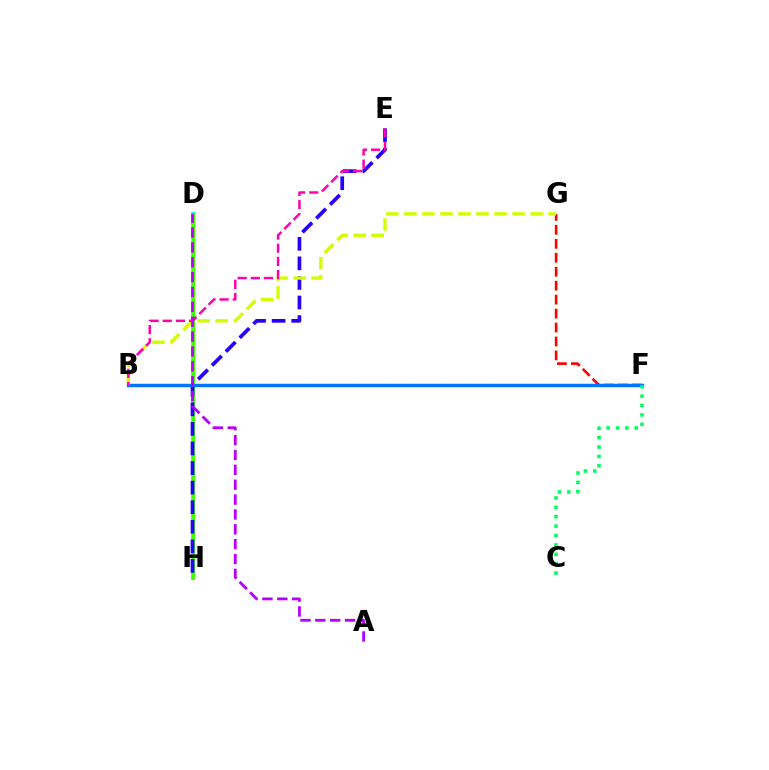{('D', 'H'): [{'color': '#00fff6', 'line_style': 'solid', 'thickness': 2.81}, {'color': '#3dff00', 'line_style': 'solid', 'thickness': 2.22}], ('B', 'F'): [{'color': '#ff9400', 'line_style': 'dashed', 'thickness': 1.54}, {'color': '#0074ff', 'line_style': 'solid', 'thickness': 2.46}], ('E', 'H'): [{'color': '#2500ff', 'line_style': 'dashed', 'thickness': 2.66}], ('F', 'G'): [{'color': '#ff0000', 'line_style': 'dashed', 'thickness': 1.9}], ('C', 'F'): [{'color': '#00ff5c', 'line_style': 'dotted', 'thickness': 2.55}], ('B', 'G'): [{'color': '#d1ff00', 'line_style': 'dashed', 'thickness': 2.45}], ('B', 'E'): [{'color': '#ff00ac', 'line_style': 'dashed', 'thickness': 1.79}], ('A', 'D'): [{'color': '#b900ff', 'line_style': 'dashed', 'thickness': 2.02}]}